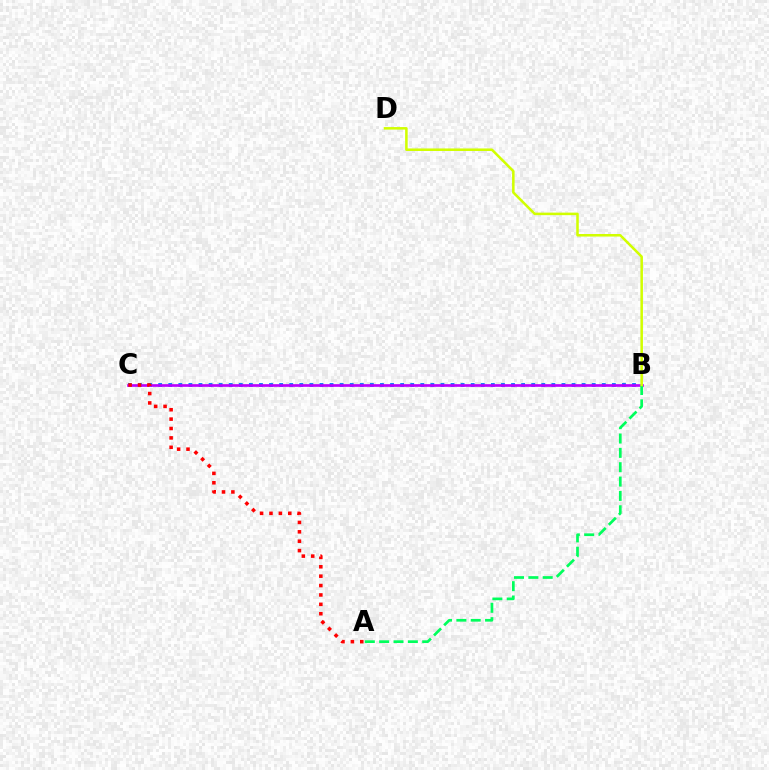{('B', 'C'): [{'color': '#0074ff', 'line_style': 'dotted', 'thickness': 2.74}, {'color': '#b900ff', 'line_style': 'solid', 'thickness': 1.92}], ('A', 'B'): [{'color': '#00ff5c', 'line_style': 'dashed', 'thickness': 1.95}], ('B', 'D'): [{'color': '#d1ff00', 'line_style': 'solid', 'thickness': 1.83}], ('A', 'C'): [{'color': '#ff0000', 'line_style': 'dotted', 'thickness': 2.55}]}